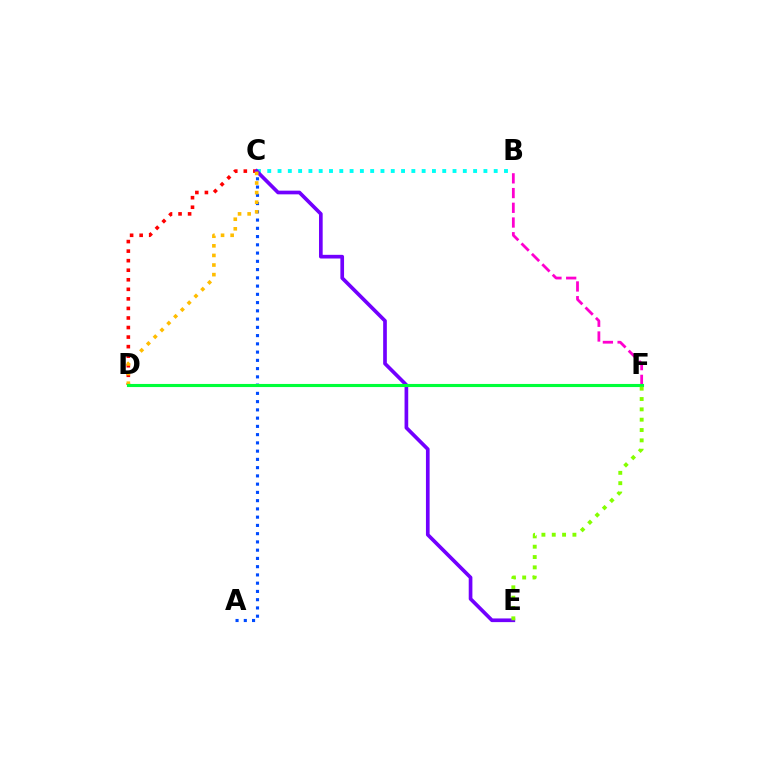{('B', 'C'): [{'color': '#00fff6', 'line_style': 'dotted', 'thickness': 2.8}], ('A', 'C'): [{'color': '#004bff', 'line_style': 'dotted', 'thickness': 2.24}], ('C', 'D'): [{'color': '#ff0000', 'line_style': 'dotted', 'thickness': 2.6}, {'color': '#ffbd00', 'line_style': 'dotted', 'thickness': 2.61}], ('C', 'E'): [{'color': '#7200ff', 'line_style': 'solid', 'thickness': 2.65}], ('B', 'F'): [{'color': '#ff00cf', 'line_style': 'dashed', 'thickness': 2.0}], ('D', 'F'): [{'color': '#00ff39', 'line_style': 'solid', 'thickness': 2.24}], ('E', 'F'): [{'color': '#84ff00', 'line_style': 'dotted', 'thickness': 2.81}]}